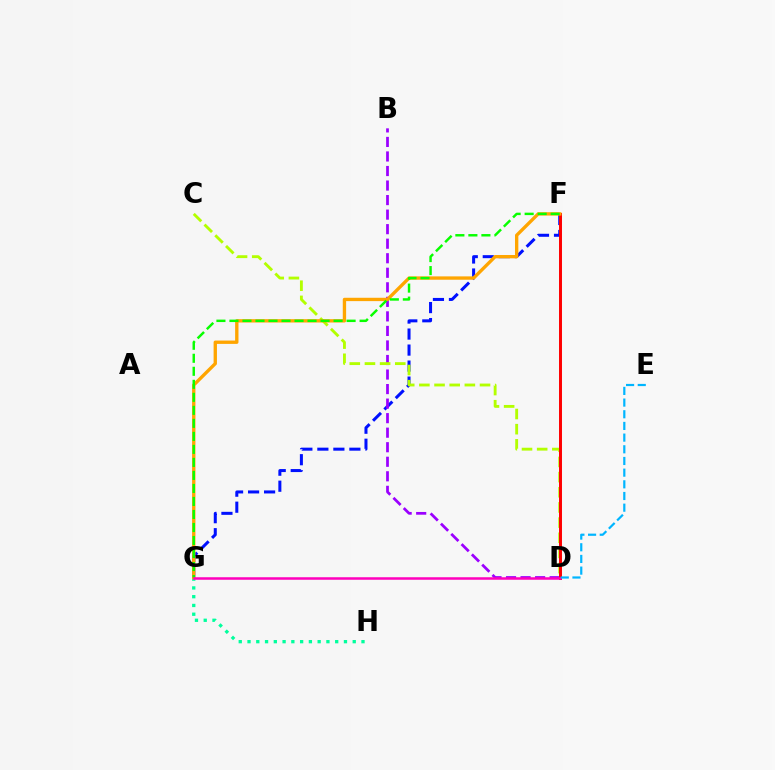{('F', 'G'): [{'color': '#0010ff', 'line_style': 'dashed', 'thickness': 2.17}, {'color': '#ffa500', 'line_style': 'solid', 'thickness': 2.41}, {'color': '#08ff00', 'line_style': 'dashed', 'thickness': 1.77}], ('G', 'H'): [{'color': '#00ff9d', 'line_style': 'dotted', 'thickness': 2.38}], ('B', 'D'): [{'color': '#9b00ff', 'line_style': 'dashed', 'thickness': 1.97}], ('C', 'D'): [{'color': '#b3ff00', 'line_style': 'dashed', 'thickness': 2.06}], ('D', 'F'): [{'color': '#ff0000', 'line_style': 'solid', 'thickness': 2.13}], ('D', 'G'): [{'color': '#ff00bd', 'line_style': 'solid', 'thickness': 1.81}], ('D', 'E'): [{'color': '#00b5ff', 'line_style': 'dashed', 'thickness': 1.59}]}